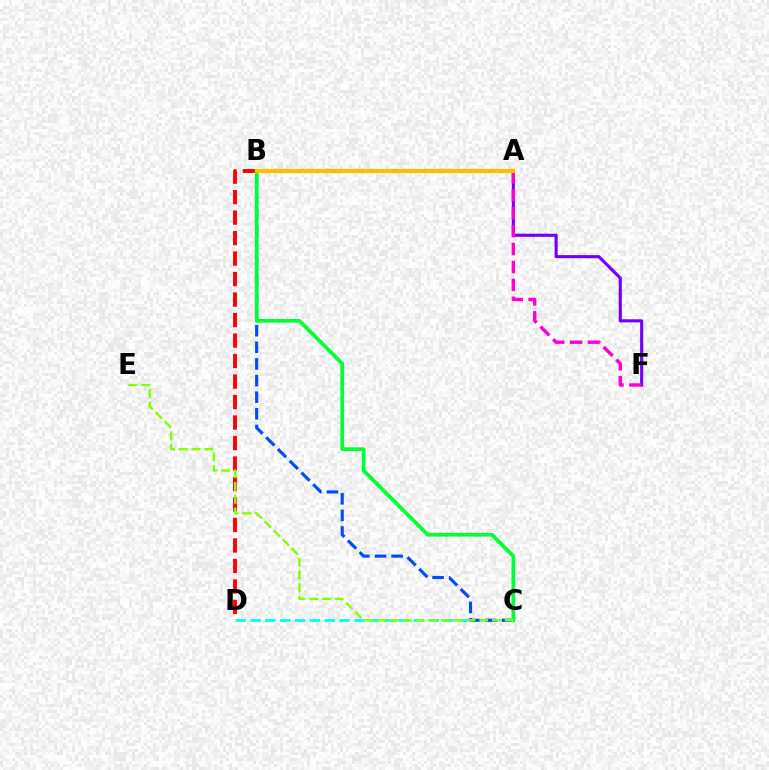{('C', 'D'): [{'color': '#00fff6', 'line_style': 'dashed', 'thickness': 2.02}], ('A', 'F'): [{'color': '#7200ff', 'line_style': 'solid', 'thickness': 2.24}, {'color': '#ff00cf', 'line_style': 'dashed', 'thickness': 2.43}], ('B', 'C'): [{'color': '#004bff', 'line_style': 'dashed', 'thickness': 2.26}, {'color': '#00ff39', 'line_style': 'solid', 'thickness': 2.69}], ('B', 'D'): [{'color': '#ff0000', 'line_style': 'dashed', 'thickness': 2.78}], ('A', 'B'): [{'color': '#ffbd00', 'line_style': 'solid', 'thickness': 2.95}], ('C', 'E'): [{'color': '#84ff00', 'line_style': 'dashed', 'thickness': 1.73}]}